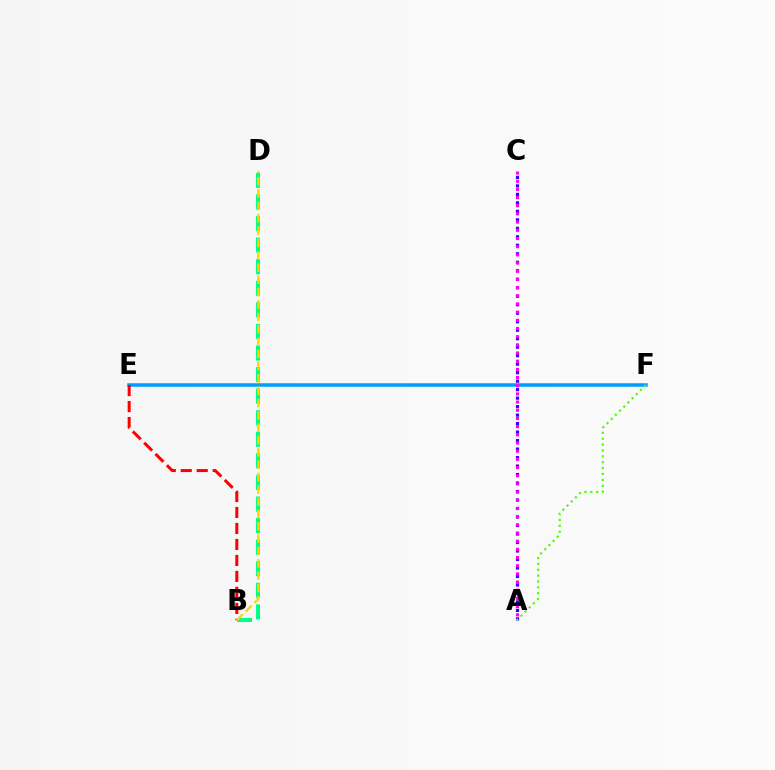{('A', 'C'): [{'color': '#3700ff', 'line_style': 'dotted', 'thickness': 2.31}, {'color': '#ff00ed', 'line_style': 'dotted', 'thickness': 2.22}], ('B', 'D'): [{'color': '#00ff86', 'line_style': 'dashed', 'thickness': 2.93}, {'color': '#ffd500', 'line_style': 'dashed', 'thickness': 1.67}], ('E', 'F'): [{'color': '#009eff', 'line_style': 'solid', 'thickness': 2.53}], ('A', 'F'): [{'color': '#4fff00', 'line_style': 'dotted', 'thickness': 1.6}], ('B', 'E'): [{'color': '#ff0000', 'line_style': 'dashed', 'thickness': 2.17}]}